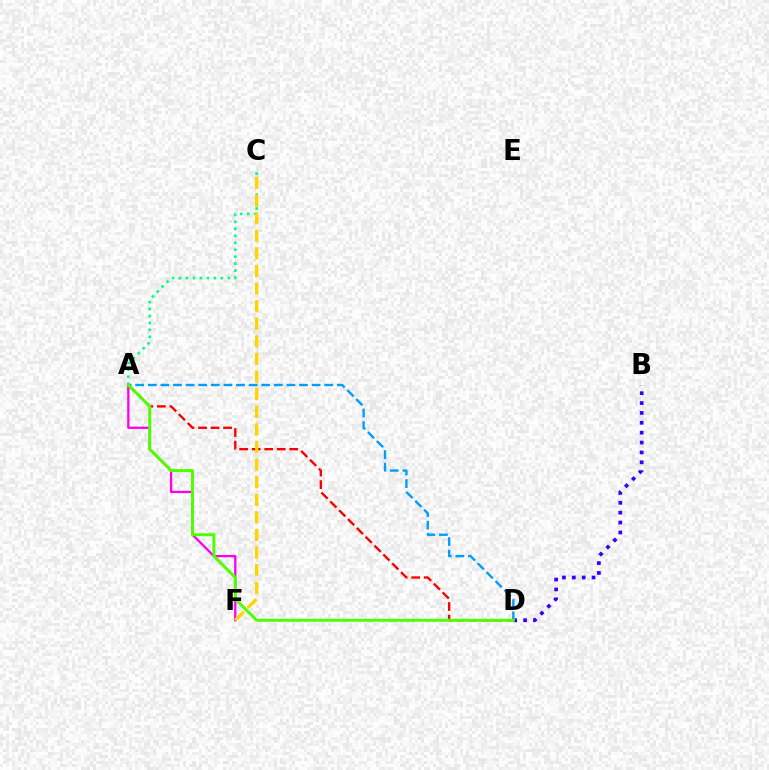{('A', 'F'): [{'color': '#ff00ed', 'line_style': 'solid', 'thickness': 1.66}], ('A', 'D'): [{'color': '#ff0000', 'line_style': 'dashed', 'thickness': 1.7}, {'color': '#009eff', 'line_style': 'dashed', 'thickness': 1.71}, {'color': '#4fff00', 'line_style': 'solid', 'thickness': 2.14}], ('B', 'D'): [{'color': '#3700ff', 'line_style': 'dotted', 'thickness': 2.68}], ('A', 'C'): [{'color': '#00ff86', 'line_style': 'dotted', 'thickness': 1.89}], ('C', 'F'): [{'color': '#ffd500', 'line_style': 'dashed', 'thickness': 2.39}]}